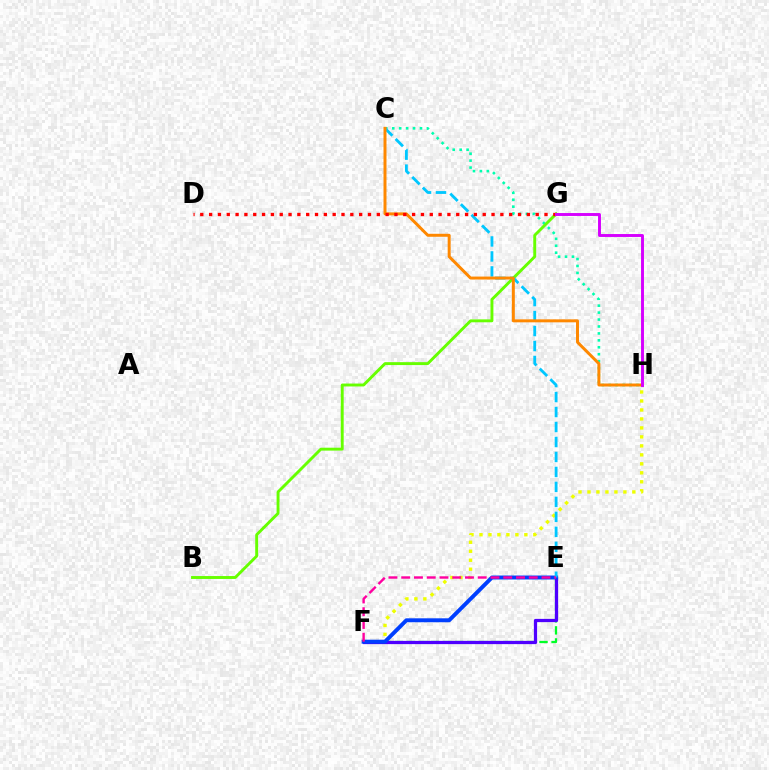{('E', 'F'): [{'color': '#00ff27', 'line_style': 'dashed', 'thickness': 1.64}, {'color': '#4f00ff', 'line_style': 'solid', 'thickness': 2.33}, {'color': '#003fff', 'line_style': 'solid', 'thickness': 2.83}, {'color': '#ff00a0', 'line_style': 'dashed', 'thickness': 1.73}], ('F', 'H'): [{'color': '#eeff00', 'line_style': 'dotted', 'thickness': 2.44}], ('C', 'H'): [{'color': '#00ffaf', 'line_style': 'dotted', 'thickness': 1.88}, {'color': '#ff8800', 'line_style': 'solid', 'thickness': 2.14}], ('B', 'G'): [{'color': '#66ff00', 'line_style': 'solid', 'thickness': 2.1}], ('C', 'E'): [{'color': '#00c7ff', 'line_style': 'dashed', 'thickness': 2.03}], ('D', 'G'): [{'color': '#ff0000', 'line_style': 'dotted', 'thickness': 2.4}], ('G', 'H'): [{'color': '#d600ff', 'line_style': 'solid', 'thickness': 2.1}]}